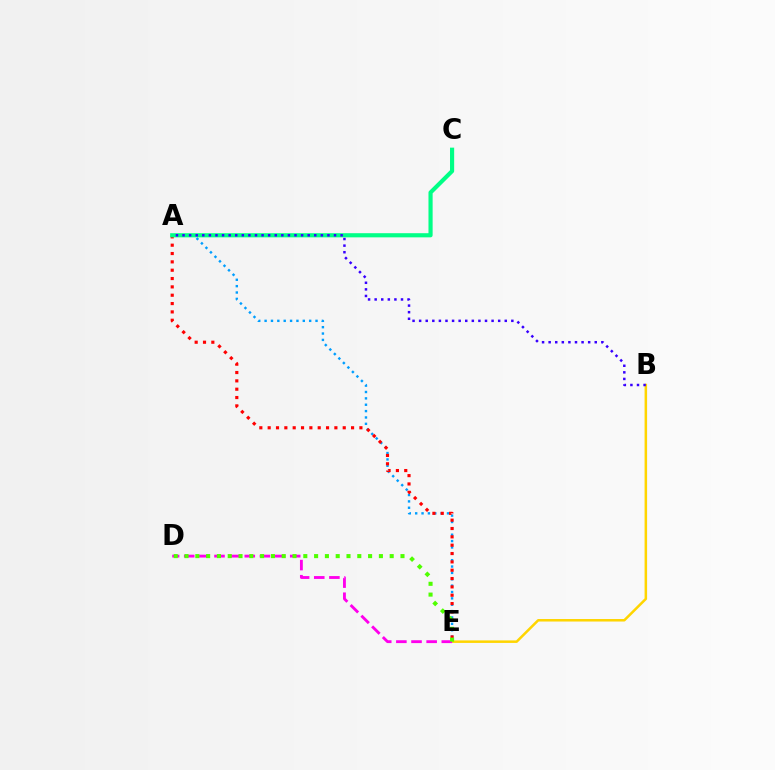{('A', 'E'): [{'color': '#009eff', 'line_style': 'dotted', 'thickness': 1.73}, {'color': '#ff0000', 'line_style': 'dotted', 'thickness': 2.27}], ('B', 'E'): [{'color': '#ffd500', 'line_style': 'solid', 'thickness': 1.81}], ('A', 'C'): [{'color': '#00ff86', 'line_style': 'solid', 'thickness': 2.99}], ('A', 'B'): [{'color': '#3700ff', 'line_style': 'dotted', 'thickness': 1.79}], ('D', 'E'): [{'color': '#ff00ed', 'line_style': 'dashed', 'thickness': 2.06}, {'color': '#4fff00', 'line_style': 'dotted', 'thickness': 2.93}]}